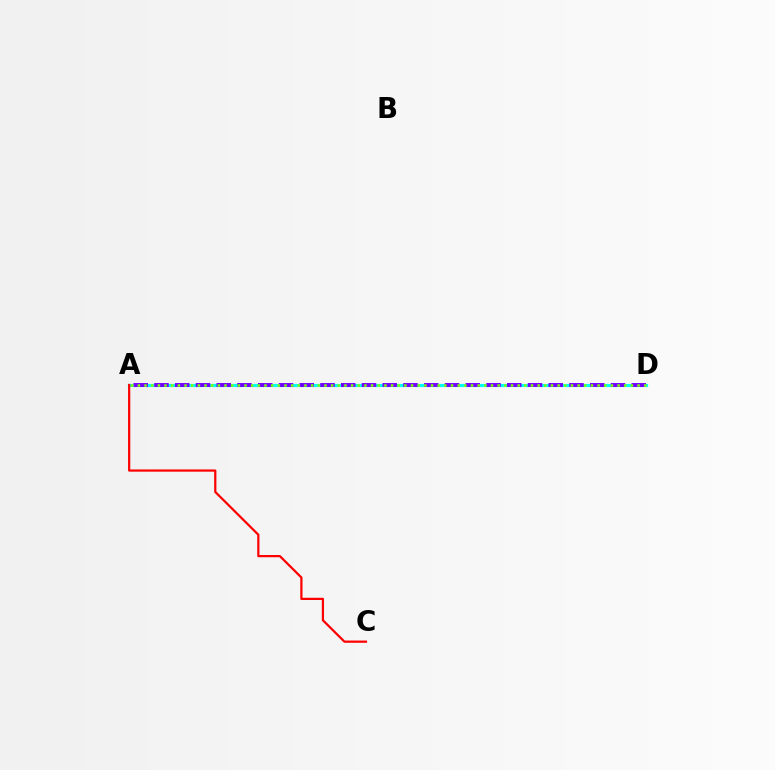{('A', 'D'): [{'color': '#00fff6', 'line_style': 'solid', 'thickness': 2.26}, {'color': '#7200ff', 'line_style': 'dashed', 'thickness': 2.82}, {'color': '#84ff00', 'line_style': 'dotted', 'thickness': 1.81}], ('A', 'C'): [{'color': '#ff0000', 'line_style': 'solid', 'thickness': 1.61}]}